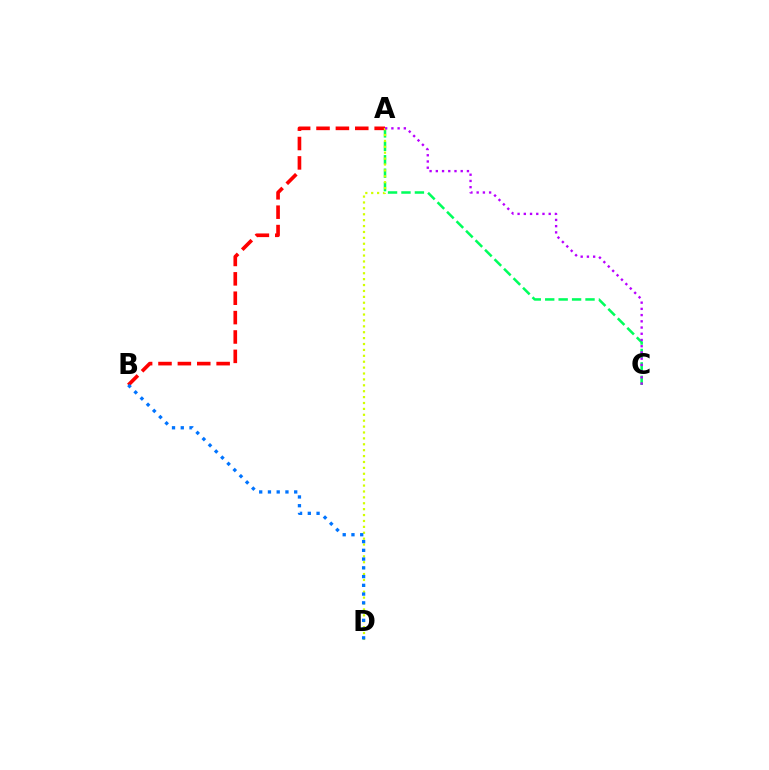{('A', 'C'): [{'color': '#00ff5c', 'line_style': 'dashed', 'thickness': 1.82}, {'color': '#b900ff', 'line_style': 'dotted', 'thickness': 1.69}], ('A', 'B'): [{'color': '#ff0000', 'line_style': 'dashed', 'thickness': 2.63}], ('A', 'D'): [{'color': '#d1ff00', 'line_style': 'dotted', 'thickness': 1.6}], ('B', 'D'): [{'color': '#0074ff', 'line_style': 'dotted', 'thickness': 2.38}]}